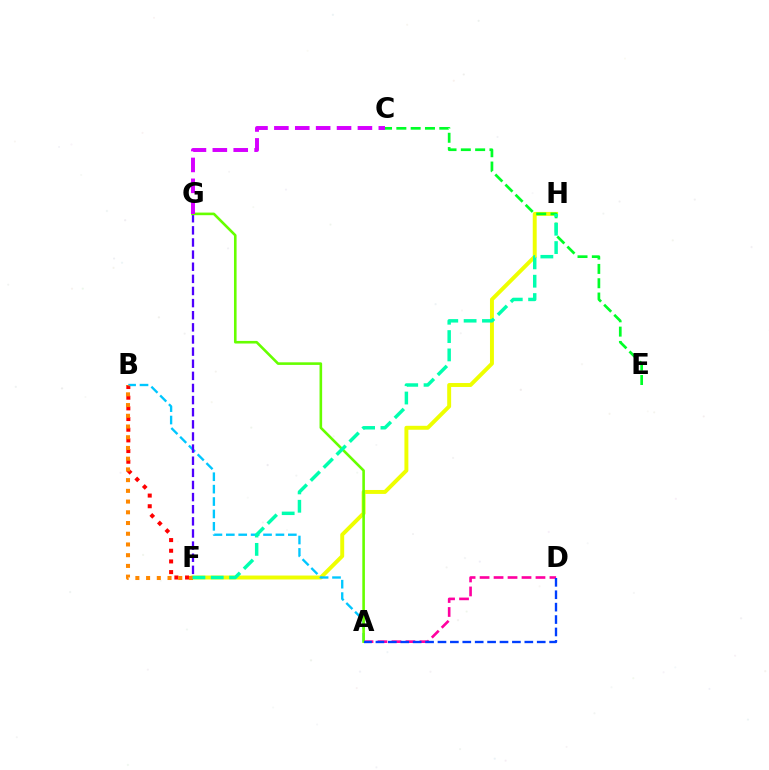{('B', 'F'): [{'color': '#ff0000', 'line_style': 'dotted', 'thickness': 2.9}, {'color': '#ff8800', 'line_style': 'dotted', 'thickness': 2.91}], ('F', 'H'): [{'color': '#eeff00', 'line_style': 'solid', 'thickness': 2.83}, {'color': '#00ffaf', 'line_style': 'dashed', 'thickness': 2.49}], ('A', 'B'): [{'color': '#00c7ff', 'line_style': 'dashed', 'thickness': 1.68}], ('A', 'D'): [{'color': '#ff00a0', 'line_style': 'dashed', 'thickness': 1.9}, {'color': '#003fff', 'line_style': 'dashed', 'thickness': 1.69}], ('F', 'G'): [{'color': '#4f00ff', 'line_style': 'dashed', 'thickness': 1.65}], ('C', 'E'): [{'color': '#00ff27', 'line_style': 'dashed', 'thickness': 1.94}], ('A', 'G'): [{'color': '#66ff00', 'line_style': 'solid', 'thickness': 1.88}], ('C', 'G'): [{'color': '#d600ff', 'line_style': 'dashed', 'thickness': 2.84}]}